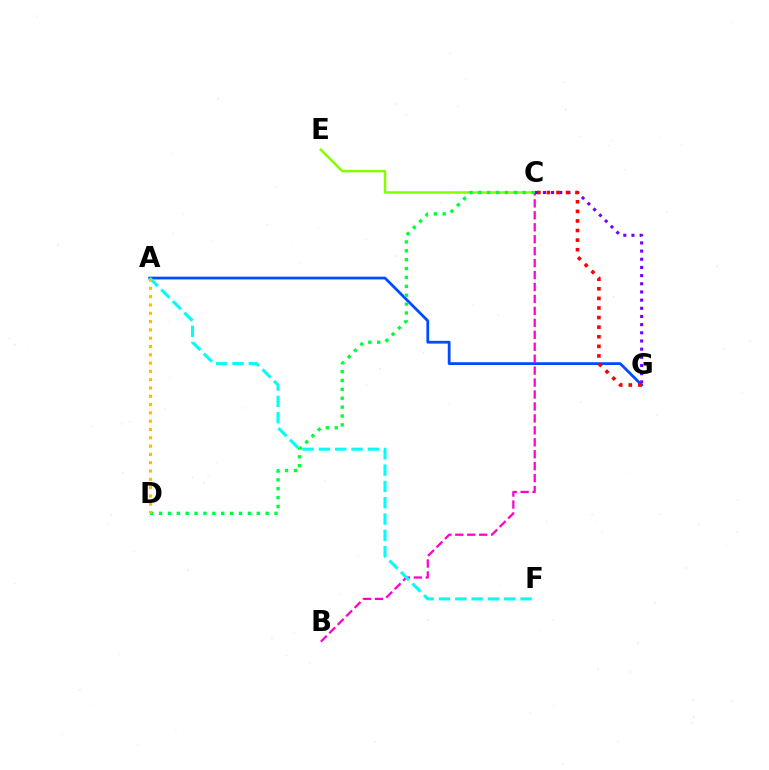{('A', 'G'): [{'color': '#004bff', 'line_style': 'solid', 'thickness': 2.0}], ('C', 'E'): [{'color': '#84ff00', 'line_style': 'solid', 'thickness': 1.8}], ('B', 'C'): [{'color': '#ff00cf', 'line_style': 'dashed', 'thickness': 1.62}], ('C', 'G'): [{'color': '#7200ff', 'line_style': 'dotted', 'thickness': 2.22}, {'color': '#ff0000', 'line_style': 'dotted', 'thickness': 2.61}], ('A', 'F'): [{'color': '#00fff6', 'line_style': 'dashed', 'thickness': 2.22}], ('C', 'D'): [{'color': '#00ff39', 'line_style': 'dotted', 'thickness': 2.41}], ('A', 'D'): [{'color': '#ffbd00', 'line_style': 'dotted', 'thickness': 2.26}]}